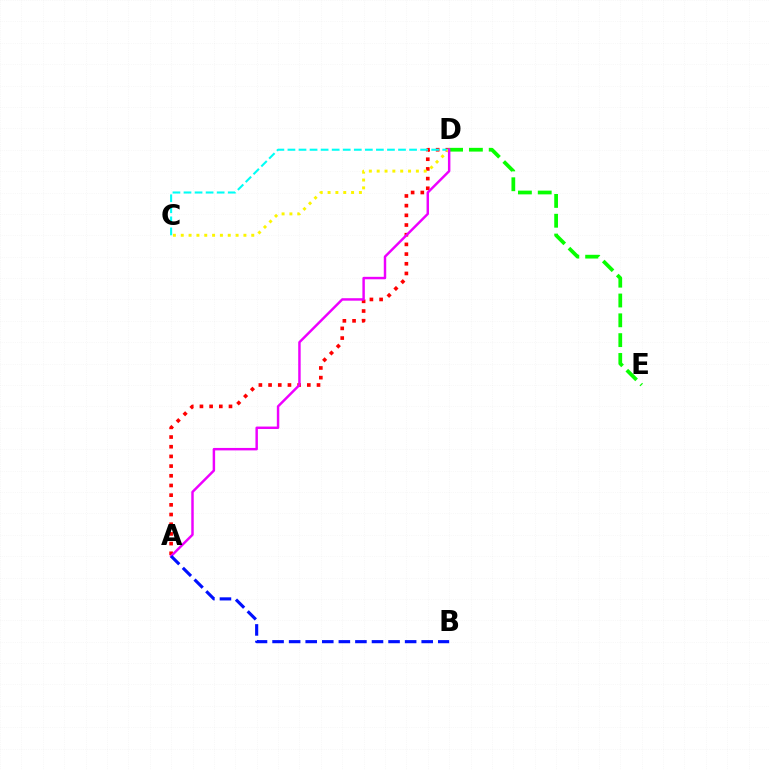{('D', 'E'): [{'color': '#08ff00', 'line_style': 'dashed', 'thickness': 2.69}], ('A', 'D'): [{'color': '#ff0000', 'line_style': 'dotted', 'thickness': 2.63}, {'color': '#ee00ff', 'line_style': 'solid', 'thickness': 1.77}], ('C', 'D'): [{'color': '#00fff6', 'line_style': 'dashed', 'thickness': 1.5}, {'color': '#fcf500', 'line_style': 'dotted', 'thickness': 2.13}], ('A', 'B'): [{'color': '#0010ff', 'line_style': 'dashed', 'thickness': 2.25}]}